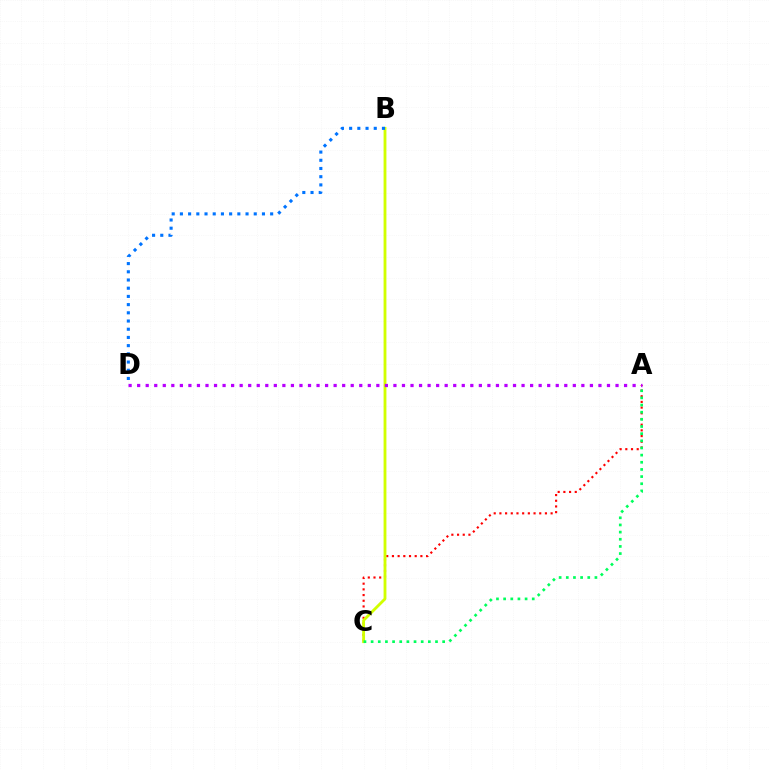{('A', 'C'): [{'color': '#ff0000', 'line_style': 'dotted', 'thickness': 1.55}, {'color': '#00ff5c', 'line_style': 'dotted', 'thickness': 1.94}], ('B', 'C'): [{'color': '#d1ff00', 'line_style': 'solid', 'thickness': 2.04}], ('B', 'D'): [{'color': '#0074ff', 'line_style': 'dotted', 'thickness': 2.23}], ('A', 'D'): [{'color': '#b900ff', 'line_style': 'dotted', 'thickness': 2.32}]}